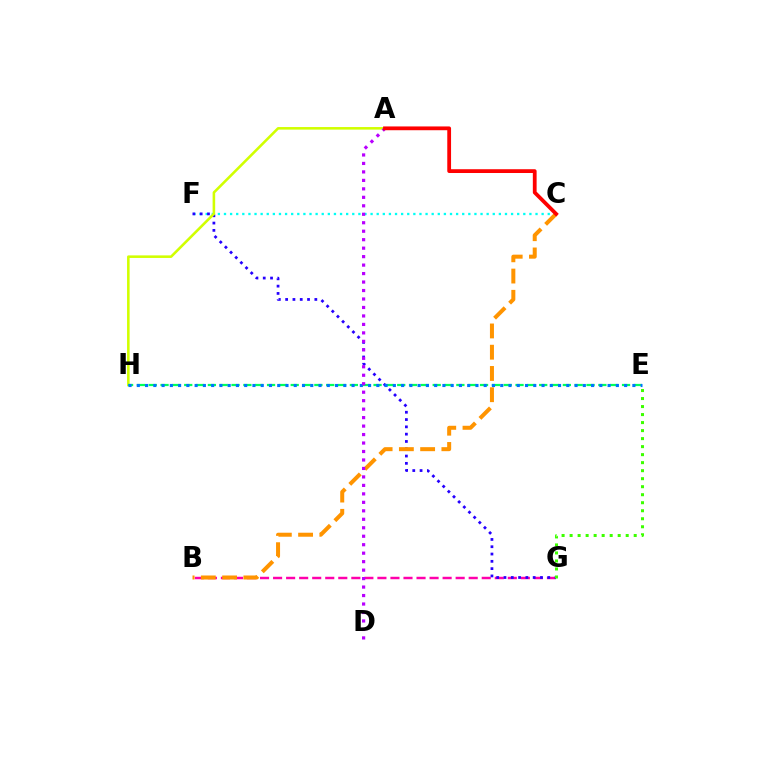{('C', 'F'): [{'color': '#00fff6', 'line_style': 'dotted', 'thickness': 1.66}], ('B', 'G'): [{'color': '#ff00ac', 'line_style': 'dashed', 'thickness': 1.77}], ('F', 'G'): [{'color': '#2500ff', 'line_style': 'dotted', 'thickness': 1.98}], ('A', 'H'): [{'color': '#d1ff00', 'line_style': 'solid', 'thickness': 1.85}], ('E', 'H'): [{'color': '#00ff5c', 'line_style': 'dashed', 'thickness': 1.61}, {'color': '#0074ff', 'line_style': 'dotted', 'thickness': 2.24}], ('B', 'C'): [{'color': '#ff9400', 'line_style': 'dashed', 'thickness': 2.89}], ('A', 'D'): [{'color': '#b900ff', 'line_style': 'dotted', 'thickness': 2.3}], ('A', 'C'): [{'color': '#ff0000', 'line_style': 'solid', 'thickness': 2.72}], ('E', 'G'): [{'color': '#3dff00', 'line_style': 'dotted', 'thickness': 2.18}]}